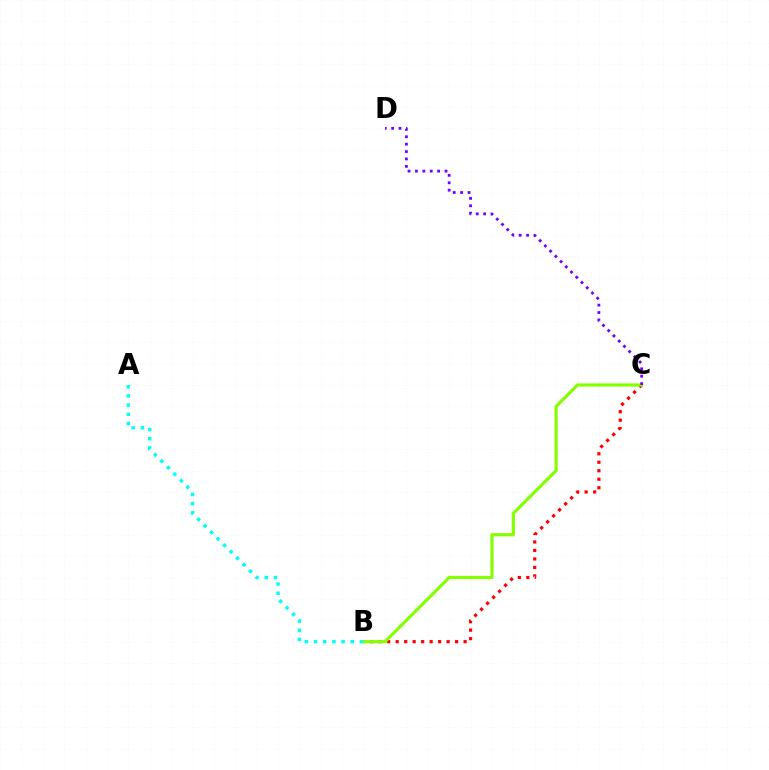{('B', 'C'): [{'color': '#ff0000', 'line_style': 'dotted', 'thickness': 2.31}, {'color': '#84ff00', 'line_style': 'solid', 'thickness': 2.28}], ('C', 'D'): [{'color': '#7200ff', 'line_style': 'dotted', 'thickness': 2.01}], ('A', 'B'): [{'color': '#00fff6', 'line_style': 'dotted', 'thickness': 2.49}]}